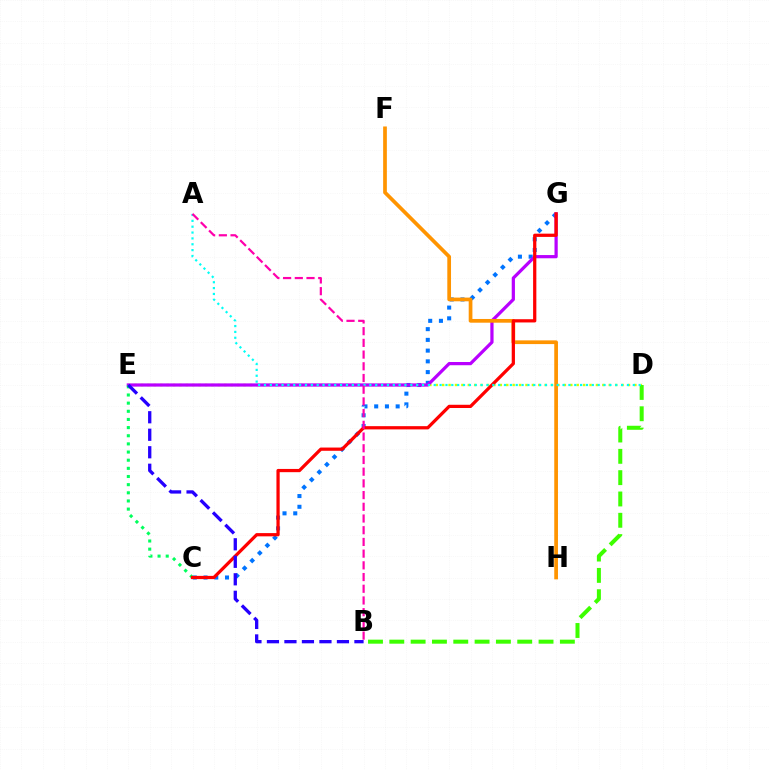{('C', 'G'): [{'color': '#0074ff', 'line_style': 'dotted', 'thickness': 2.92}, {'color': '#ff0000', 'line_style': 'solid', 'thickness': 2.33}], ('D', 'E'): [{'color': '#d1ff00', 'line_style': 'dotted', 'thickness': 1.74}], ('E', 'G'): [{'color': '#b900ff', 'line_style': 'solid', 'thickness': 2.32}], ('B', 'D'): [{'color': '#3dff00', 'line_style': 'dashed', 'thickness': 2.9}], ('F', 'H'): [{'color': '#ff9400', 'line_style': 'solid', 'thickness': 2.67}], ('C', 'E'): [{'color': '#00ff5c', 'line_style': 'dotted', 'thickness': 2.21}], ('A', 'D'): [{'color': '#00fff6', 'line_style': 'dotted', 'thickness': 1.59}], ('B', 'E'): [{'color': '#2500ff', 'line_style': 'dashed', 'thickness': 2.38}], ('A', 'B'): [{'color': '#ff00ac', 'line_style': 'dashed', 'thickness': 1.59}]}